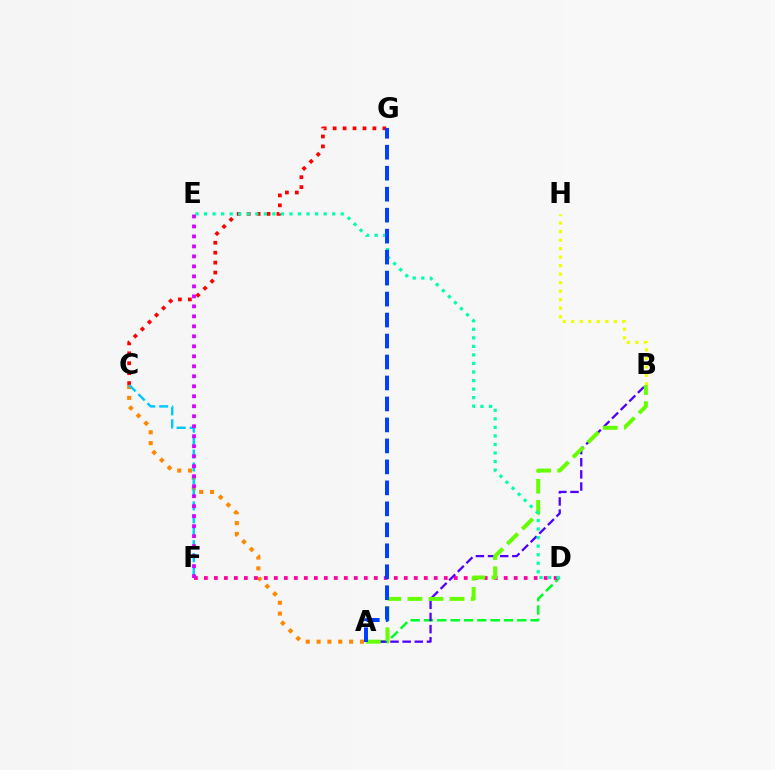{('A', 'C'): [{'color': '#ff8800', 'line_style': 'dotted', 'thickness': 2.95}], ('C', 'G'): [{'color': '#ff0000', 'line_style': 'dotted', 'thickness': 2.7}], ('A', 'D'): [{'color': '#00ff27', 'line_style': 'dashed', 'thickness': 1.81}], ('D', 'F'): [{'color': '#ff00a0', 'line_style': 'dotted', 'thickness': 2.72}], ('C', 'F'): [{'color': '#00c7ff', 'line_style': 'dashed', 'thickness': 1.76}], ('B', 'H'): [{'color': '#eeff00', 'line_style': 'dotted', 'thickness': 2.31}], ('A', 'B'): [{'color': '#4f00ff', 'line_style': 'dashed', 'thickness': 1.65}, {'color': '#66ff00', 'line_style': 'dashed', 'thickness': 2.86}], ('D', 'E'): [{'color': '#00ffaf', 'line_style': 'dotted', 'thickness': 2.32}], ('A', 'G'): [{'color': '#003fff', 'line_style': 'dashed', 'thickness': 2.85}], ('E', 'F'): [{'color': '#d600ff', 'line_style': 'dotted', 'thickness': 2.71}]}